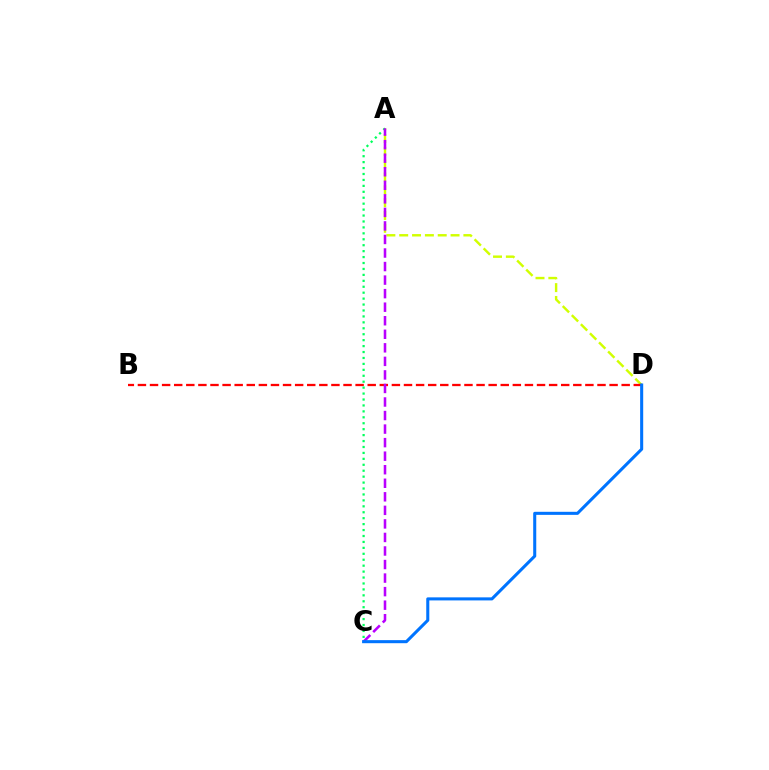{('A', 'D'): [{'color': '#d1ff00', 'line_style': 'dashed', 'thickness': 1.74}], ('B', 'D'): [{'color': '#ff0000', 'line_style': 'dashed', 'thickness': 1.64}], ('A', 'C'): [{'color': '#00ff5c', 'line_style': 'dotted', 'thickness': 1.61}, {'color': '#b900ff', 'line_style': 'dashed', 'thickness': 1.84}], ('C', 'D'): [{'color': '#0074ff', 'line_style': 'solid', 'thickness': 2.2}]}